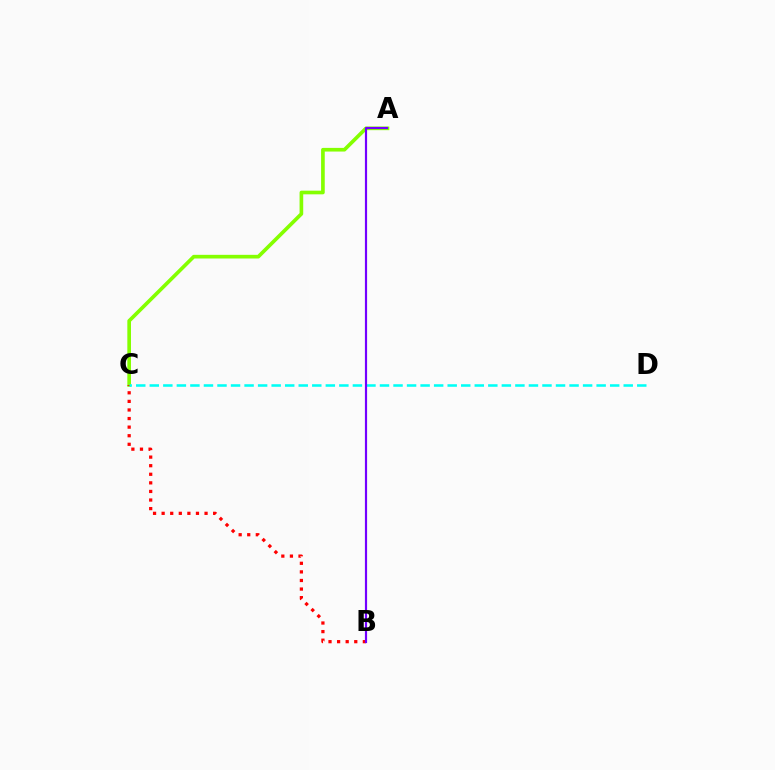{('A', 'C'): [{'color': '#84ff00', 'line_style': 'solid', 'thickness': 2.63}], ('B', 'C'): [{'color': '#ff0000', 'line_style': 'dotted', 'thickness': 2.33}], ('C', 'D'): [{'color': '#00fff6', 'line_style': 'dashed', 'thickness': 1.84}], ('A', 'B'): [{'color': '#7200ff', 'line_style': 'solid', 'thickness': 1.57}]}